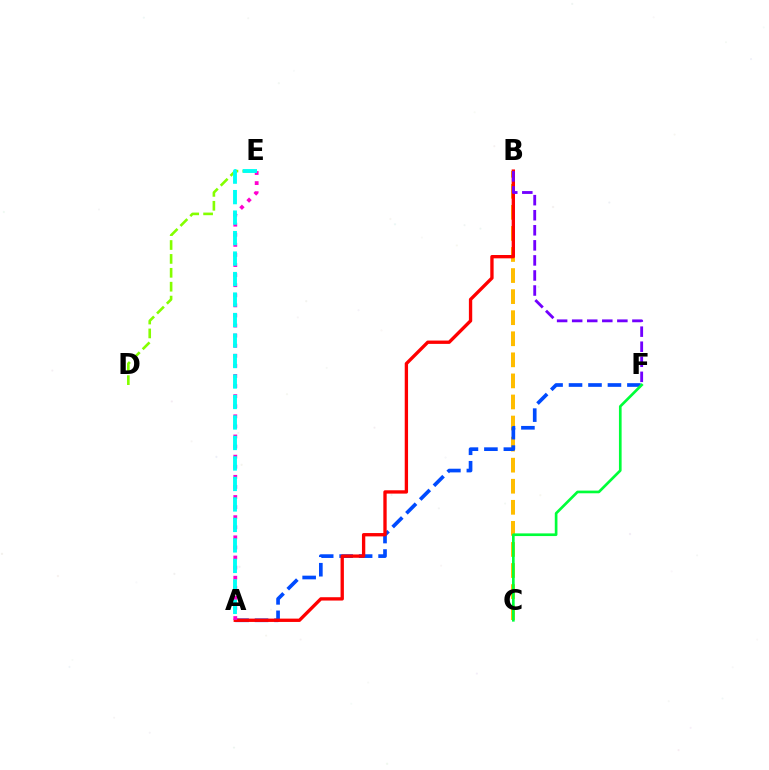{('B', 'C'): [{'color': '#ffbd00', 'line_style': 'dashed', 'thickness': 2.86}], ('A', 'F'): [{'color': '#004bff', 'line_style': 'dashed', 'thickness': 2.64}], ('D', 'E'): [{'color': '#84ff00', 'line_style': 'dashed', 'thickness': 1.89}], ('A', 'B'): [{'color': '#ff0000', 'line_style': 'solid', 'thickness': 2.4}], ('A', 'E'): [{'color': '#ff00cf', 'line_style': 'dotted', 'thickness': 2.74}, {'color': '#00fff6', 'line_style': 'dashed', 'thickness': 2.78}], ('C', 'F'): [{'color': '#00ff39', 'line_style': 'solid', 'thickness': 1.92}], ('B', 'F'): [{'color': '#7200ff', 'line_style': 'dashed', 'thickness': 2.05}]}